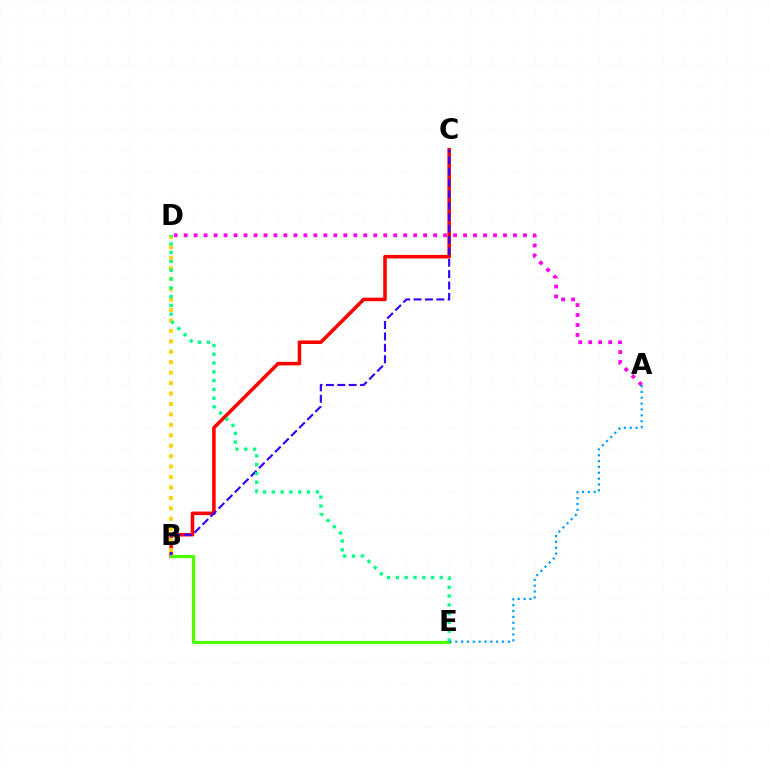{('B', 'C'): [{'color': '#ff0000', 'line_style': 'solid', 'thickness': 2.56}, {'color': '#3700ff', 'line_style': 'dashed', 'thickness': 1.55}], ('A', 'D'): [{'color': '#ff00ed', 'line_style': 'dotted', 'thickness': 2.71}], ('B', 'E'): [{'color': '#4fff00', 'line_style': 'solid', 'thickness': 2.33}], ('B', 'D'): [{'color': '#ffd500', 'line_style': 'dotted', 'thickness': 2.84}], ('D', 'E'): [{'color': '#00ff86', 'line_style': 'dotted', 'thickness': 2.39}], ('A', 'E'): [{'color': '#009eff', 'line_style': 'dotted', 'thickness': 1.59}]}